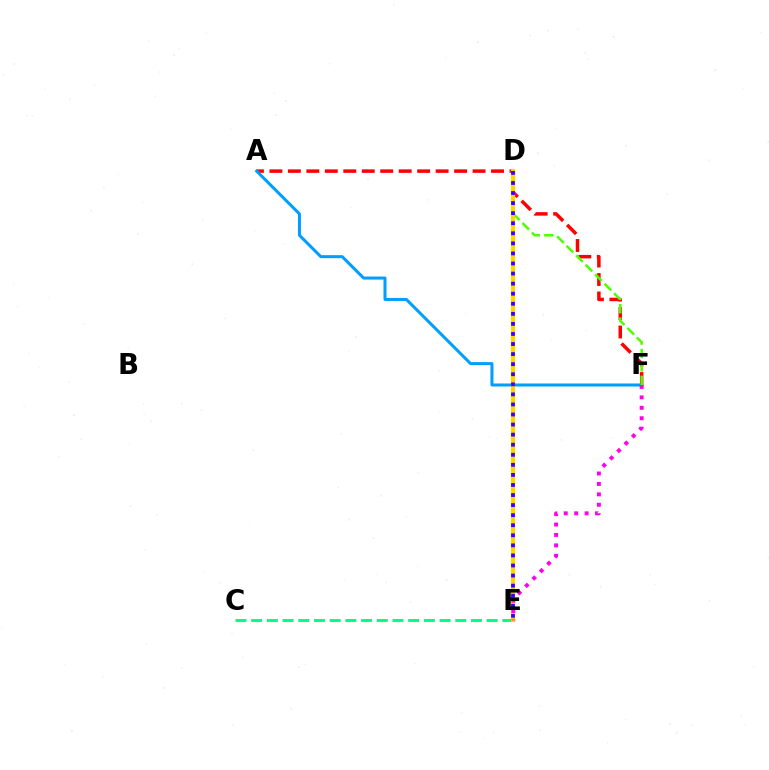{('A', 'F'): [{'color': '#ff0000', 'line_style': 'dashed', 'thickness': 2.51}, {'color': '#009eff', 'line_style': 'solid', 'thickness': 2.17}], ('C', 'E'): [{'color': '#00ff86', 'line_style': 'dashed', 'thickness': 2.13}], ('D', 'F'): [{'color': '#4fff00', 'line_style': 'dashed', 'thickness': 1.82}], ('D', 'E'): [{'color': '#ffd500', 'line_style': 'solid', 'thickness': 2.97}, {'color': '#3700ff', 'line_style': 'dotted', 'thickness': 2.74}], ('E', 'F'): [{'color': '#ff00ed', 'line_style': 'dotted', 'thickness': 2.83}]}